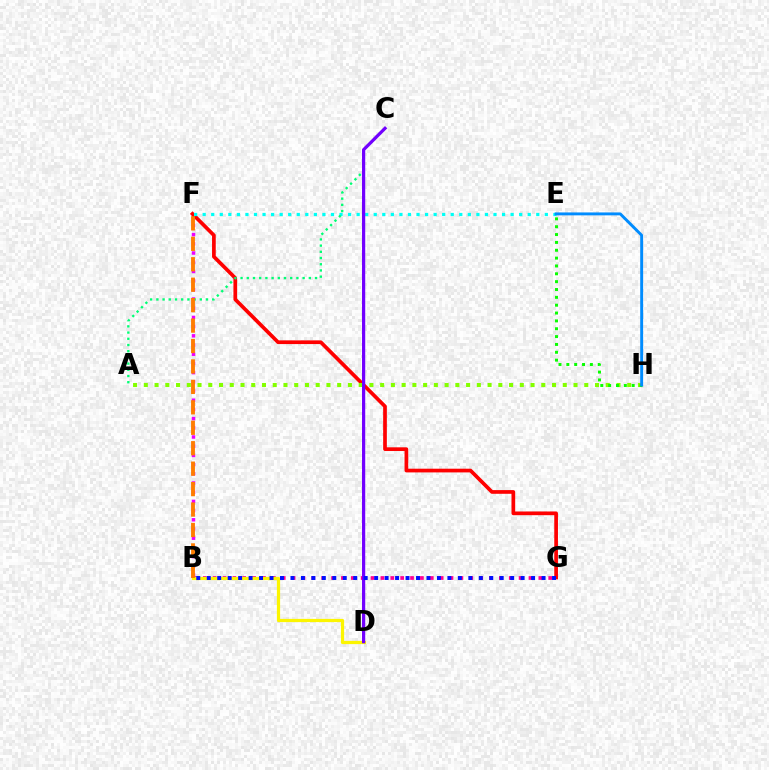{('B', 'G'): [{'color': '#ff0094', 'line_style': 'dotted', 'thickness': 2.68}, {'color': '#0010ff', 'line_style': 'dotted', 'thickness': 2.84}], ('B', 'F'): [{'color': '#ee00ff', 'line_style': 'dotted', 'thickness': 2.5}, {'color': '#ff7c00', 'line_style': 'dashed', 'thickness': 2.78}], ('F', 'G'): [{'color': '#ff0000', 'line_style': 'solid', 'thickness': 2.66}], ('A', 'H'): [{'color': '#84ff00', 'line_style': 'dotted', 'thickness': 2.92}], ('E', 'F'): [{'color': '#00fff6', 'line_style': 'dotted', 'thickness': 2.32}], ('B', 'D'): [{'color': '#fcf500', 'line_style': 'solid', 'thickness': 2.32}], ('A', 'C'): [{'color': '#00ff74', 'line_style': 'dotted', 'thickness': 1.69}], ('E', 'H'): [{'color': '#08ff00', 'line_style': 'dotted', 'thickness': 2.13}, {'color': '#008cff', 'line_style': 'solid', 'thickness': 2.1}], ('C', 'D'): [{'color': '#7200ff', 'line_style': 'solid', 'thickness': 2.31}]}